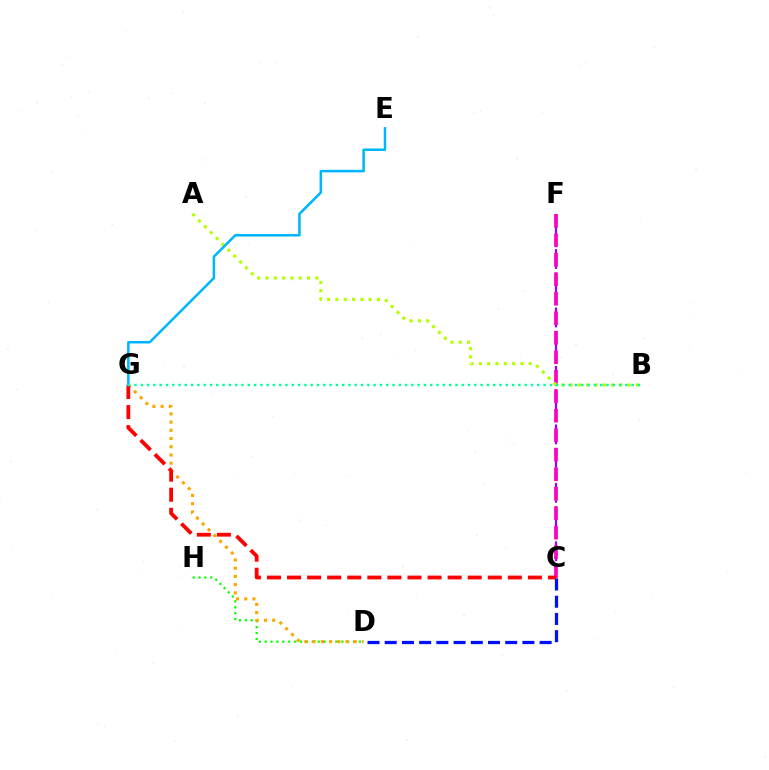{('D', 'H'): [{'color': '#08ff00', 'line_style': 'dotted', 'thickness': 1.6}], ('C', 'F'): [{'color': '#9b00ff', 'line_style': 'dashed', 'thickness': 1.59}, {'color': '#ff00bd', 'line_style': 'dashed', 'thickness': 2.65}], ('D', 'G'): [{'color': '#ffa500', 'line_style': 'dotted', 'thickness': 2.23}], ('C', 'G'): [{'color': '#ff0000', 'line_style': 'dashed', 'thickness': 2.73}], ('A', 'B'): [{'color': '#b3ff00', 'line_style': 'dotted', 'thickness': 2.25}], ('E', 'G'): [{'color': '#00b5ff', 'line_style': 'solid', 'thickness': 1.81}], ('B', 'G'): [{'color': '#00ff9d', 'line_style': 'dotted', 'thickness': 1.71}], ('C', 'D'): [{'color': '#0010ff', 'line_style': 'dashed', 'thickness': 2.34}]}